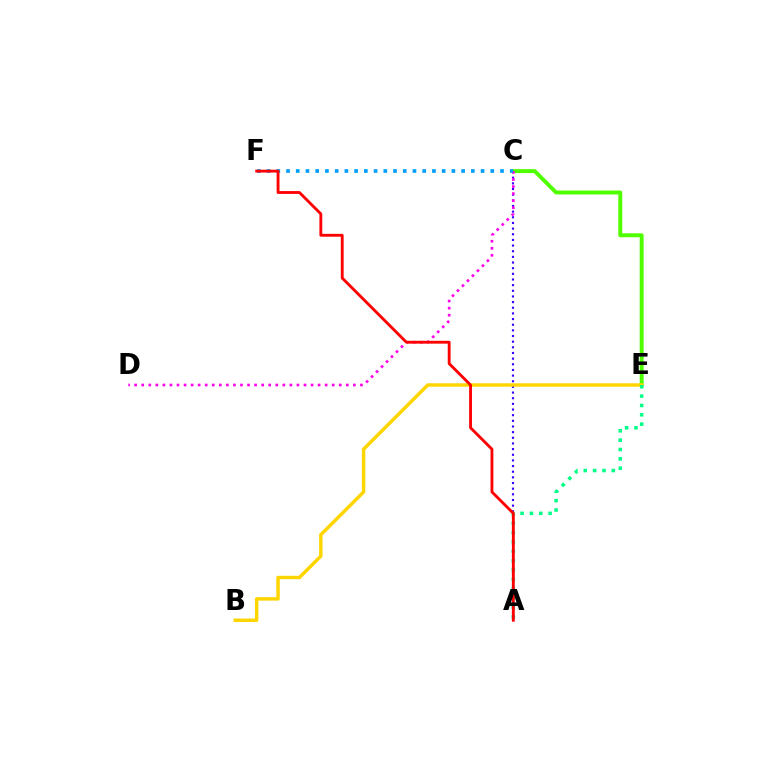{('A', 'C'): [{'color': '#3700ff', 'line_style': 'dotted', 'thickness': 1.54}], ('C', 'E'): [{'color': '#4fff00', 'line_style': 'solid', 'thickness': 2.84}], ('B', 'E'): [{'color': '#ffd500', 'line_style': 'solid', 'thickness': 2.48}], ('C', 'D'): [{'color': '#ff00ed', 'line_style': 'dotted', 'thickness': 1.92}], ('A', 'E'): [{'color': '#00ff86', 'line_style': 'dotted', 'thickness': 2.54}], ('C', 'F'): [{'color': '#009eff', 'line_style': 'dotted', 'thickness': 2.64}], ('A', 'F'): [{'color': '#ff0000', 'line_style': 'solid', 'thickness': 2.05}]}